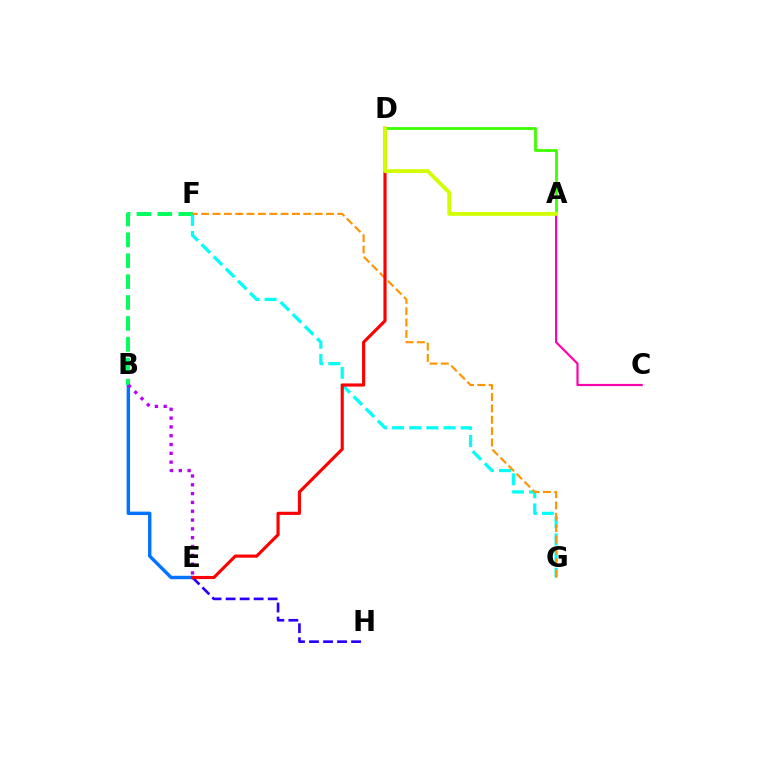{('B', 'E'): [{'color': '#0074ff', 'line_style': 'solid', 'thickness': 2.45}, {'color': '#b900ff', 'line_style': 'dotted', 'thickness': 2.39}], ('A', 'D'): [{'color': '#3dff00', 'line_style': 'solid', 'thickness': 2.02}, {'color': '#d1ff00', 'line_style': 'solid', 'thickness': 2.76}], ('B', 'F'): [{'color': '#00ff5c', 'line_style': 'dashed', 'thickness': 2.84}], ('F', 'G'): [{'color': '#00fff6', 'line_style': 'dashed', 'thickness': 2.33}, {'color': '#ff9400', 'line_style': 'dashed', 'thickness': 1.54}], ('E', 'H'): [{'color': '#2500ff', 'line_style': 'dashed', 'thickness': 1.9}], ('A', 'C'): [{'color': '#ff00ac', 'line_style': 'solid', 'thickness': 1.57}], ('D', 'E'): [{'color': '#ff0000', 'line_style': 'solid', 'thickness': 2.26}]}